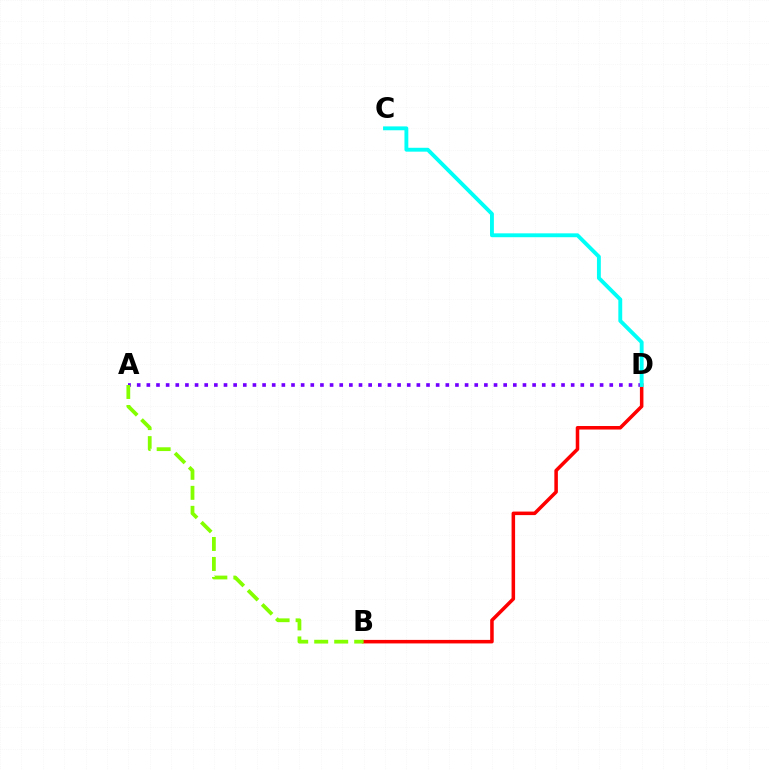{('A', 'D'): [{'color': '#7200ff', 'line_style': 'dotted', 'thickness': 2.62}], ('B', 'D'): [{'color': '#ff0000', 'line_style': 'solid', 'thickness': 2.54}], ('A', 'B'): [{'color': '#84ff00', 'line_style': 'dashed', 'thickness': 2.72}], ('C', 'D'): [{'color': '#00fff6', 'line_style': 'solid', 'thickness': 2.79}]}